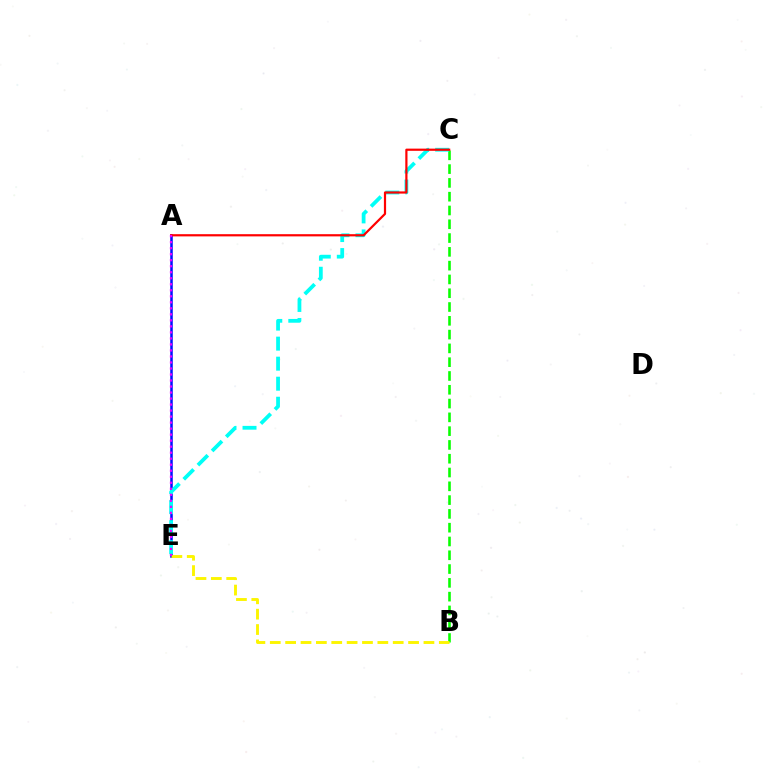{('A', 'E'): [{'color': '#0010ff', 'line_style': 'solid', 'thickness': 1.83}, {'color': '#ee00ff', 'line_style': 'dotted', 'thickness': 1.63}], ('B', 'C'): [{'color': '#08ff00', 'line_style': 'dashed', 'thickness': 1.87}], ('B', 'E'): [{'color': '#fcf500', 'line_style': 'dashed', 'thickness': 2.09}], ('C', 'E'): [{'color': '#00fff6', 'line_style': 'dashed', 'thickness': 2.72}], ('A', 'C'): [{'color': '#ff0000', 'line_style': 'solid', 'thickness': 1.59}]}